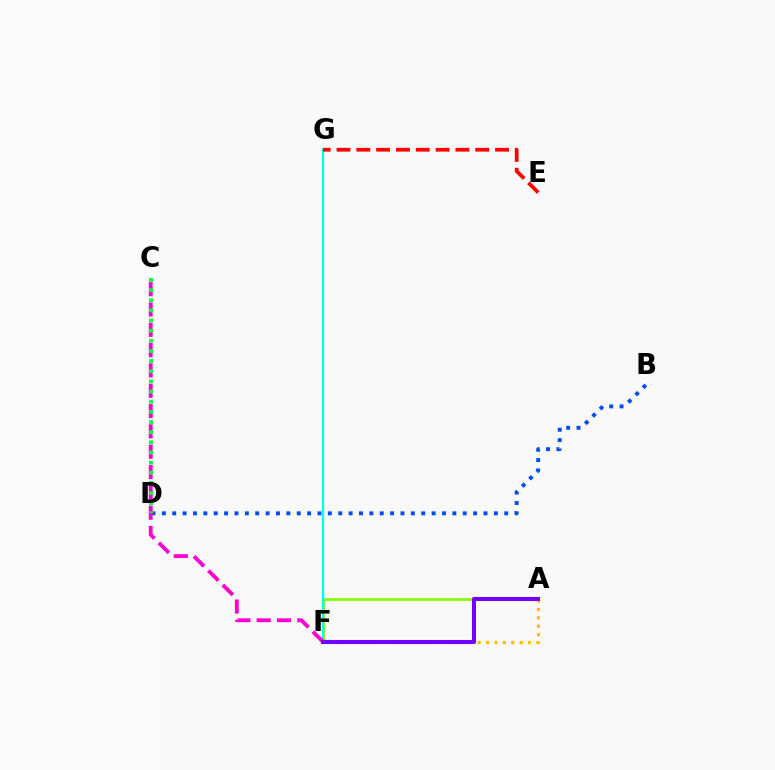{('A', 'F'): [{'color': '#84ff00', 'line_style': 'solid', 'thickness': 1.96}, {'color': '#ffbd00', 'line_style': 'dotted', 'thickness': 2.28}, {'color': '#7200ff', 'line_style': 'solid', 'thickness': 2.92}], ('B', 'D'): [{'color': '#004bff', 'line_style': 'dotted', 'thickness': 2.82}], ('F', 'G'): [{'color': '#00fff6', 'line_style': 'solid', 'thickness': 1.67}], ('E', 'G'): [{'color': '#ff0000', 'line_style': 'dashed', 'thickness': 2.69}], ('C', 'F'): [{'color': '#ff00cf', 'line_style': 'dashed', 'thickness': 2.76}], ('C', 'D'): [{'color': '#00ff39', 'line_style': 'dotted', 'thickness': 2.76}]}